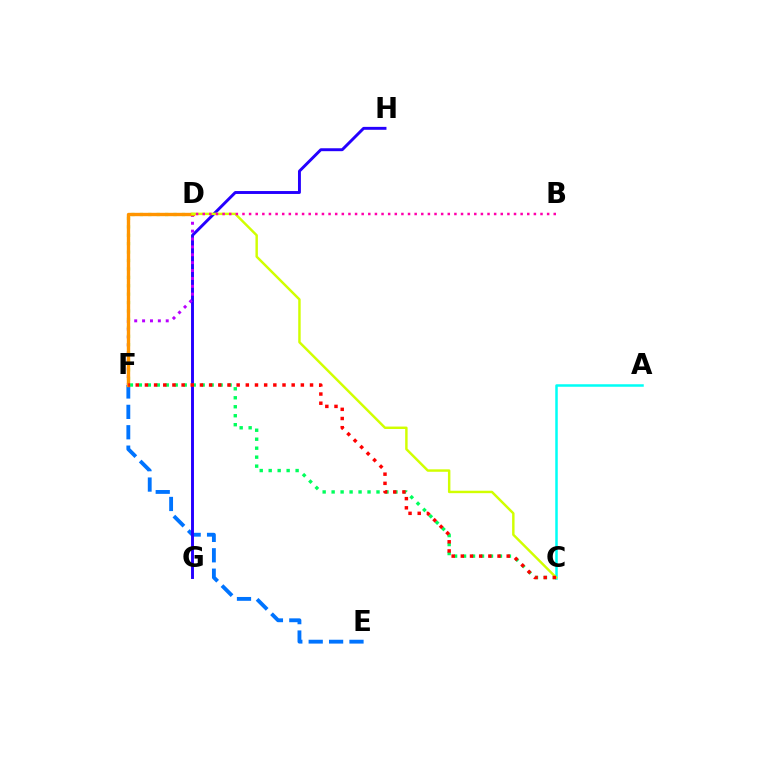{('E', 'F'): [{'color': '#0074ff', 'line_style': 'dashed', 'thickness': 2.77}], ('G', 'H'): [{'color': '#2500ff', 'line_style': 'solid', 'thickness': 2.1}], ('C', 'F'): [{'color': '#00ff5c', 'line_style': 'dotted', 'thickness': 2.44}, {'color': '#ff0000', 'line_style': 'dotted', 'thickness': 2.49}], ('D', 'F'): [{'color': '#3dff00', 'line_style': 'dotted', 'thickness': 2.29}, {'color': '#b900ff', 'line_style': 'dotted', 'thickness': 2.14}, {'color': '#ff9400', 'line_style': 'solid', 'thickness': 2.42}], ('A', 'C'): [{'color': '#00fff6', 'line_style': 'solid', 'thickness': 1.81}], ('C', 'D'): [{'color': '#d1ff00', 'line_style': 'solid', 'thickness': 1.76}], ('B', 'D'): [{'color': '#ff00ac', 'line_style': 'dotted', 'thickness': 1.8}]}